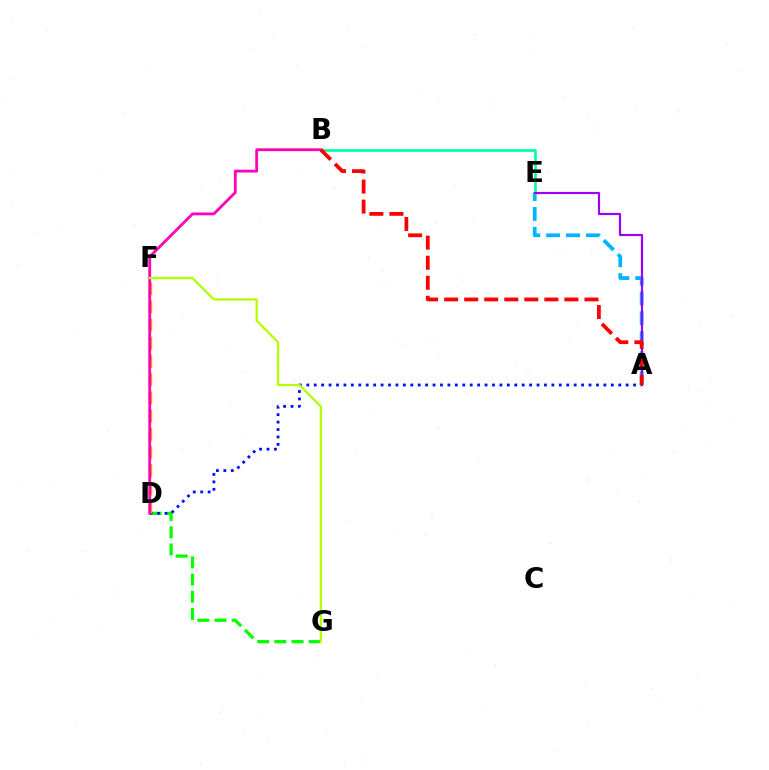{('A', 'E'): [{'color': '#00b5ff', 'line_style': 'dashed', 'thickness': 2.7}, {'color': '#9b00ff', 'line_style': 'solid', 'thickness': 1.56}], ('B', 'E'): [{'color': '#00ff9d', 'line_style': 'solid', 'thickness': 1.9}], ('D', 'G'): [{'color': '#08ff00', 'line_style': 'dashed', 'thickness': 2.33}], ('A', 'D'): [{'color': '#0010ff', 'line_style': 'dotted', 'thickness': 2.02}], ('D', 'F'): [{'color': '#ffa500', 'line_style': 'dashed', 'thickness': 2.47}], ('B', 'D'): [{'color': '#ff00bd', 'line_style': 'solid', 'thickness': 2.02}], ('F', 'G'): [{'color': '#b3ff00', 'line_style': 'solid', 'thickness': 1.64}], ('A', 'B'): [{'color': '#ff0000', 'line_style': 'dashed', 'thickness': 2.72}]}